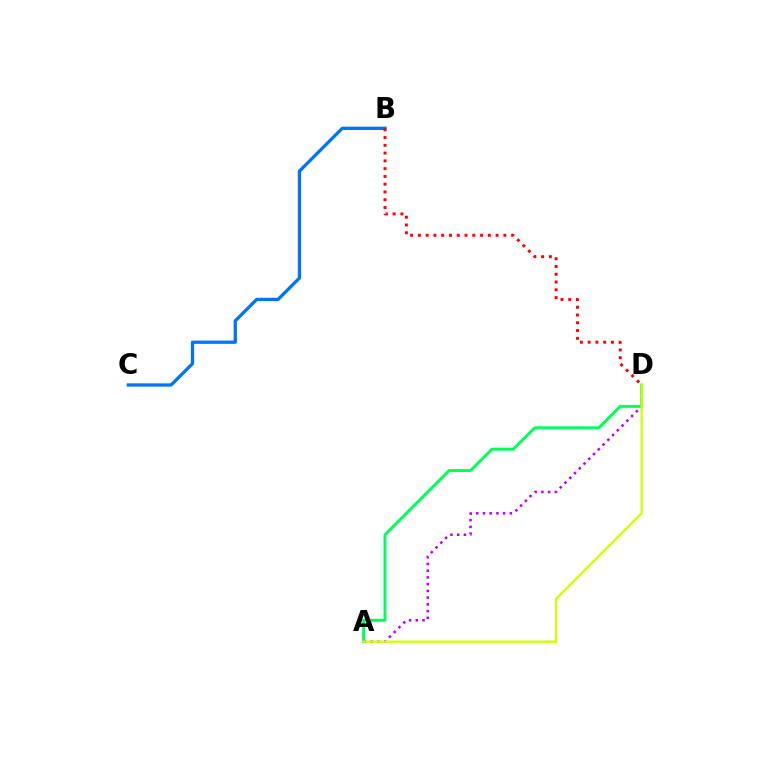{('A', 'D'): [{'color': '#b900ff', 'line_style': 'dotted', 'thickness': 1.83}, {'color': '#00ff5c', 'line_style': 'solid', 'thickness': 2.12}, {'color': '#d1ff00', 'line_style': 'solid', 'thickness': 1.68}], ('B', 'C'): [{'color': '#0074ff', 'line_style': 'solid', 'thickness': 2.37}], ('B', 'D'): [{'color': '#ff0000', 'line_style': 'dotted', 'thickness': 2.11}]}